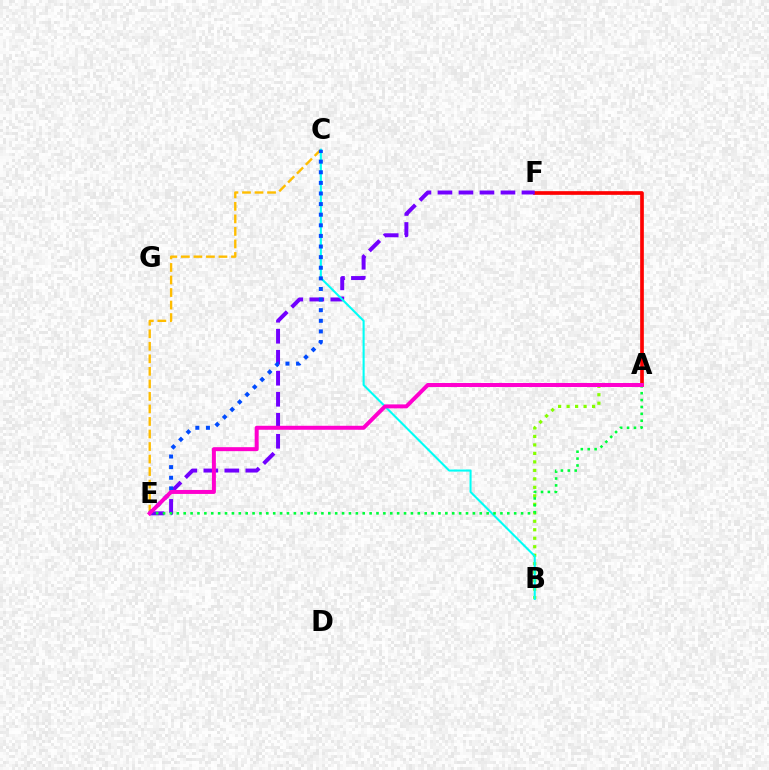{('A', 'F'): [{'color': '#ff0000', 'line_style': 'solid', 'thickness': 2.64}], ('E', 'F'): [{'color': '#7200ff', 'line_style': 'dashed', 'thickness': 2.85}], ('A', 'B'): [{'color': '#84ff00', 'line_style': 'dotted', 'thickness': 2.31}], ('C', 'E'): [{'color': '#ffbd00', 'line_style': 'dashed', 'thickness': 1.7}, {'color': '#004bff', 'line_style': 'dotted', 'thickness': 2.88}], ('B', 'C'): [{'color': '#00fff6', 'line_style': 'solid', 'thickness': 1.5}], ('A', 'E'): [{'color': '#00ff39', 'line_style': 'dotted', 'thickness': 1.87}, {'color': '#ff00cf', 'line_style': 'solid', 'thickness': 2.87}]}